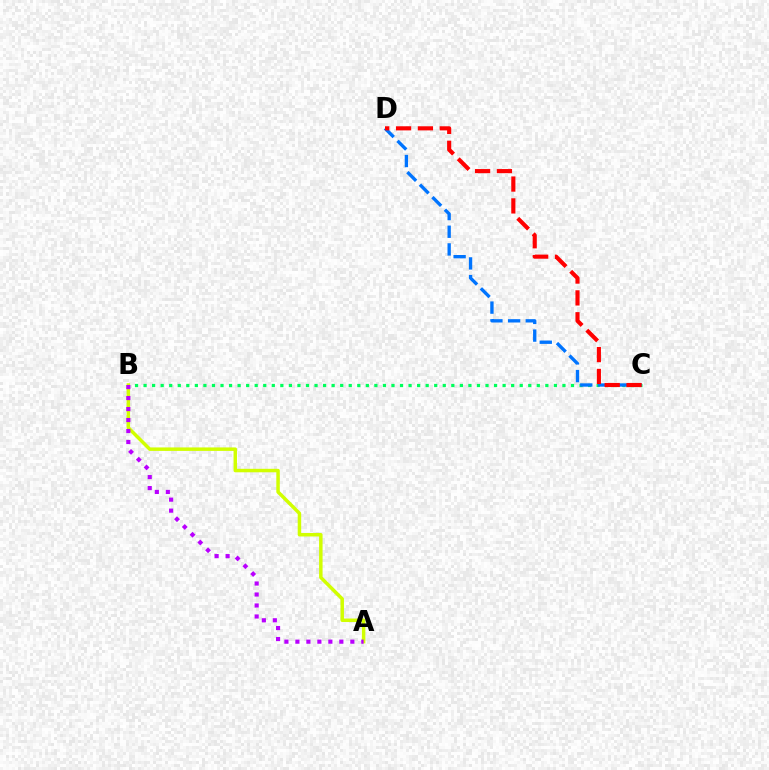{('B', 'C'): [{'color': '#00ff5c', 'line_style': 'dotted', 'thickness': 2.32}], ('C', 'D'): [{'color': '#0074ff', 'line_style': 'dashed', 'thickness': 2.4}, {'color': '#ff0000', 'line_style': 'dashed', 'thickness': 2.97}], ('A', 'B'): [{'color': '#d1ff00', 'line_style': 'solid', 'thickness': 2.5}, {'color': '#b900ff', 'line_style': 'dotted', 'thickness': 2.99}]}